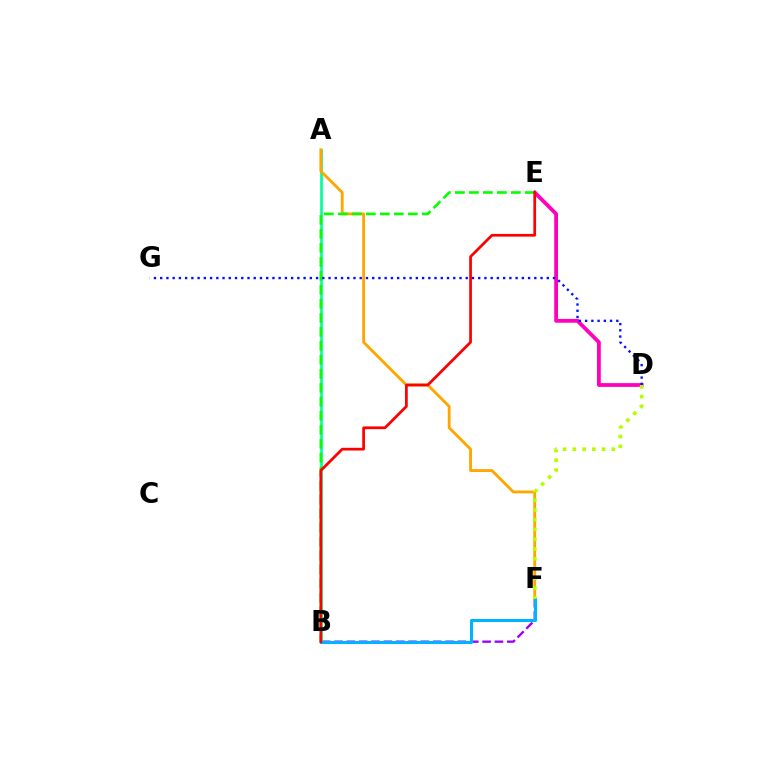{('B', 'F'): [{'color': '#9b00ff', 'line_style': 'dashed', 'thickness': 1.68}, {'color': '#00b5ff', 'line_style': 'solid', 'thickness': 2.19}], ('A', 'B'): [{'color': '#00ff9d', 'line_style': 'solid', 'thickness': 1.95}], ('D', 'E'): [{'color': '#ff00bd', 'line_style': 'solid', 'thickness': 2.73}], ('A', 'F'): [{'color': '#ffa500', 'line_style': 'solid', 'thickness': 2.04}], ('B', 'E'): [{'color': '#08ff00', 'line_style': 'dashed', 'thickness': 1.9}, {'color': '#ff0000', 'line_style': 'solid', 'thickness': 1.96}], ('D', 'G'): [{'color': '#0010ff', 'line_style': 'dotted', 'thickness': 1.69}], ('D', 'F'): [{'color': '#b3ff00', 'line_style': 'dotted', 'thickness': 2.65}]}